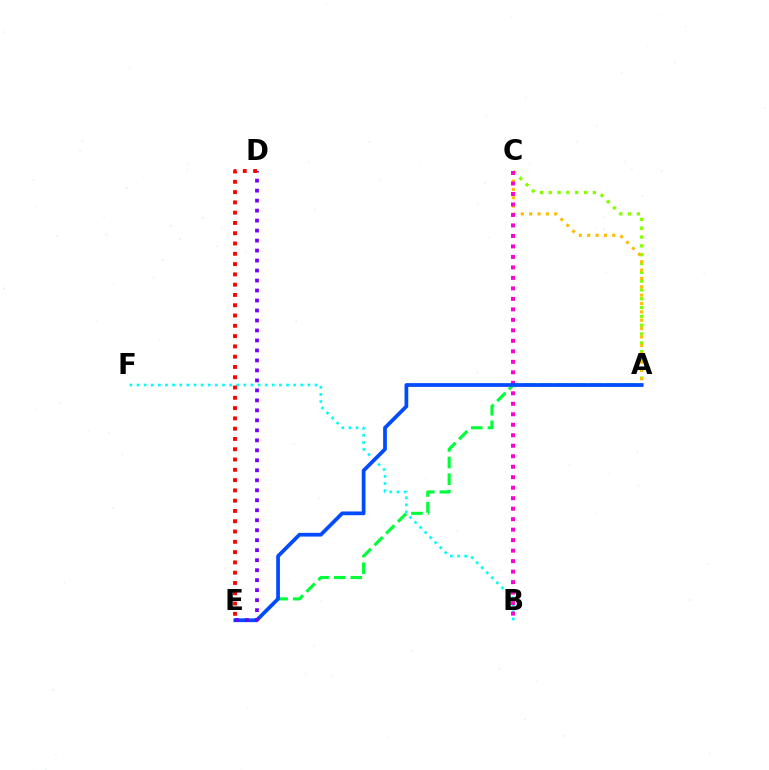{('A', 'C'): [{'color': '#84ff00', 'line_style': 'dotted', 'thickness': 2.4}, {'color': '#ffbd00', 'line_style': 'dotted', 'thickness': 2.27}], ('A', 'E'): [{'color': '#00ff39', 'line_style': 'dashed', 'thickness': 2.26}, {'color': '#004bff', 'line_style': 'solid', 'thickness': 2.69}], ('B', 'F'): [{'color': '#00fff6', 'line_style': 'dotted', 'thickness': 1.93}], ('B', 'C'): [{'color': '#ff00cf', 'line_style': 'dotted', 'thickness': 2.85}], ('D', 'E'): [{'color': '#7200ff', 'line_style': 'dotted', 'thickness': 2.71}, {'color': '#ff0000', 'line_style': 'dotted', 'thickness': 2.79}]}